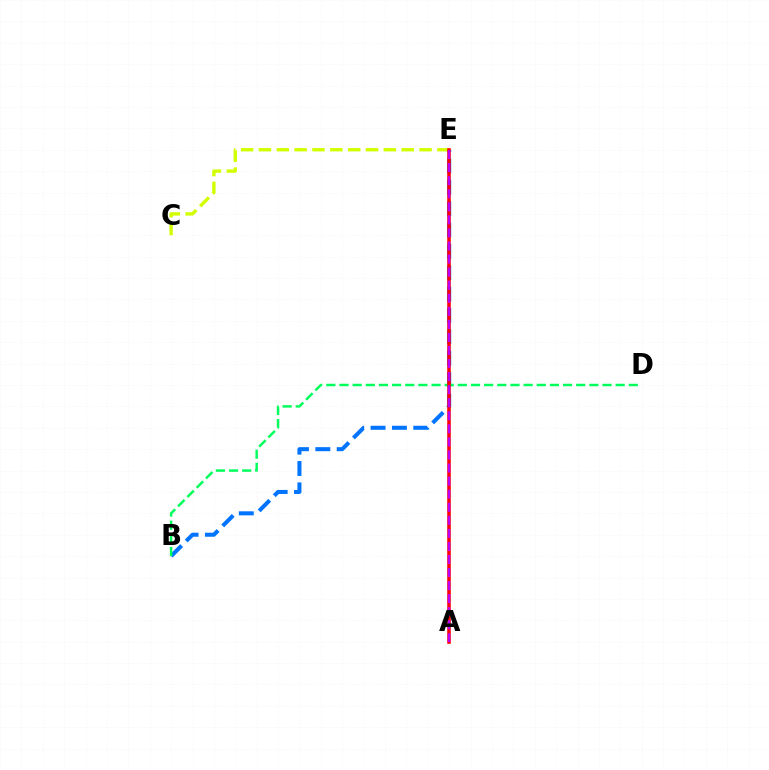{('B', 'E'): [{'color': '#0074ff', 'line_style': 'dashed', 'thickness': 2.9}], ('C', 'E'): [{'color': '#d1ff00', 'line_style': 'dashed', 'thickness': 2.42}], ('B', 'D'): [{'color': '#00ff5c', 'line_style': 'dashed', 'thickness': 1.79}], ('A', 'E'): [{'color': '#ff0000', 'line_style': 'solid', 'thickness': 2.54}, {'color': '#b900ff', 'line_style': 'dashed', 'thickness': 1.77}]}